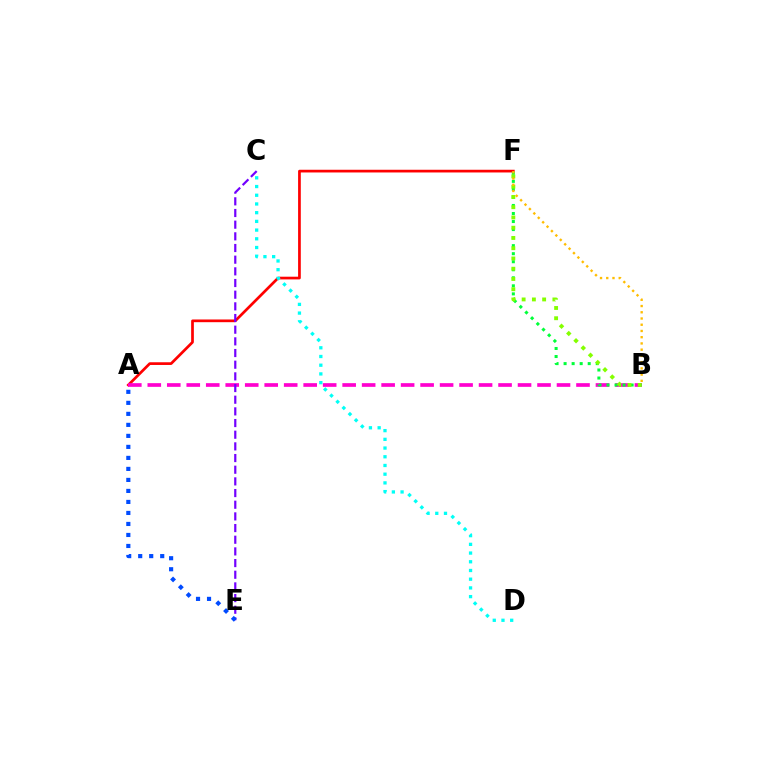{('A', 'F'): [{'color': '#ff0000', 'line_style': 'solid', 'thickness': 1.95}], ('A', 'B'): [{'color': '#ff00cf', 'line_style': 'dashed', 'thickness': 2.65}], ('B', 'F'): [{'color': '#00ff39', 'line_style': 'dotted', 'thickness': 2.18}, {'color': '#84ff00', 'line_style': 'dotted', 'thickness': 2.79}, {'color': '#ffbd00', 'line_style': 'dotted', 'thickness': 1.69}], ('C', 'E'): [{'color': '#7200ff', 'line_style': 'dashed', 'thickness': 1.59}], ('A', 'E'): [{'color': '#004bff', 'line_style': 'dotted', 'thickness': 2.99}], ('C', 'D'): [{'color': '#00fff6', 'line_style': 'dotted', 'thickness': 2.37}]}